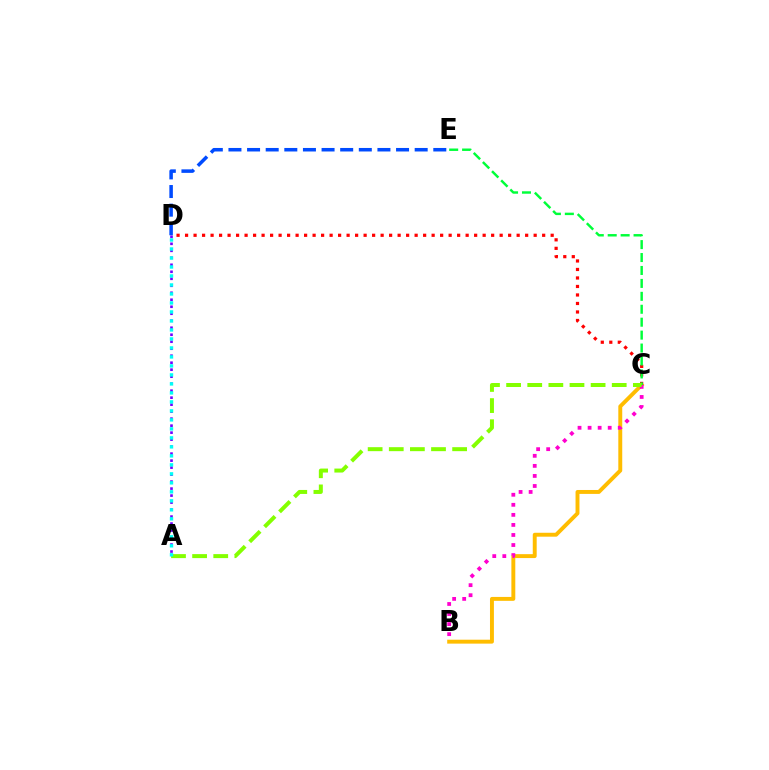{('B', 'C'): [{'color': '#ffbd00', 'line_style': 'solid', 'thickness': 2.82}, {'color': '#ff00cf', 'line_style': 'dotted', 'thickness': 2.73}], ('C', 'D'): [{'color': '#ff0000', 'line_style': 'dotted', 'thickness': 2.31}], ('C', 'E'): [{'color': '#00ff39', 'line_style': 'dashed', 'thickness': 1.76}], ('A', 'C'): [{'color': '#84ff00', 'line_style': 'dashed', 'thickness': 2.87}], ('D', 'E'): [{'color': '#004bff', 'line_style': 'dashed', 'thickness': 2.53}], ('A', 'D'): [{'color': '#7200ff', 'line_style': 'dotted', 'thickness': 1.9}, {'color': '#00fff6', 'line_style': 'dotted', 'thickness': 2.44}]}